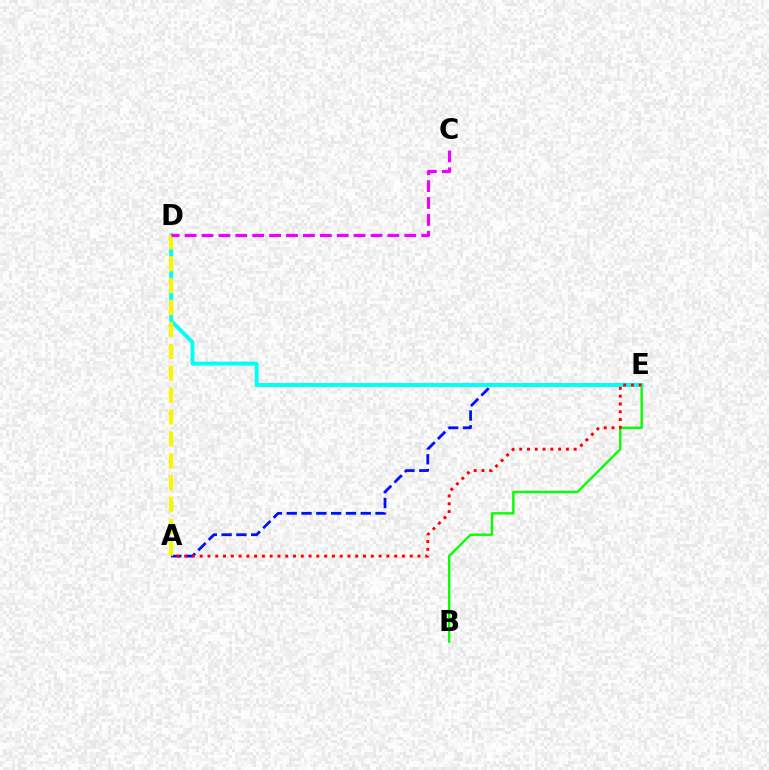{('A', 'E'): [{'color': '#0010ff', 'line_style': 'dashed', 'thickness': 2.01}, {'color': '#ff0000', 'line_style': 'dotted', 'thickness': 2.11}], ('B', 'E'): [{'color': '#08ff00', 'line_style': 'solid', 'thickness': 1.72}], ('D', 'E'): [{'color': '#00fff6', 'line_style': 'solid', 'thickness': 2.82}], ('A', 'D'): [{'color': '#fcf500', 'line_style': 'dashed', 'thickness': 2.97}], ('C', 'D'): [{'color': '#ee00ff', 'line_style': 'dashed', 'thickness': 2.3}]}